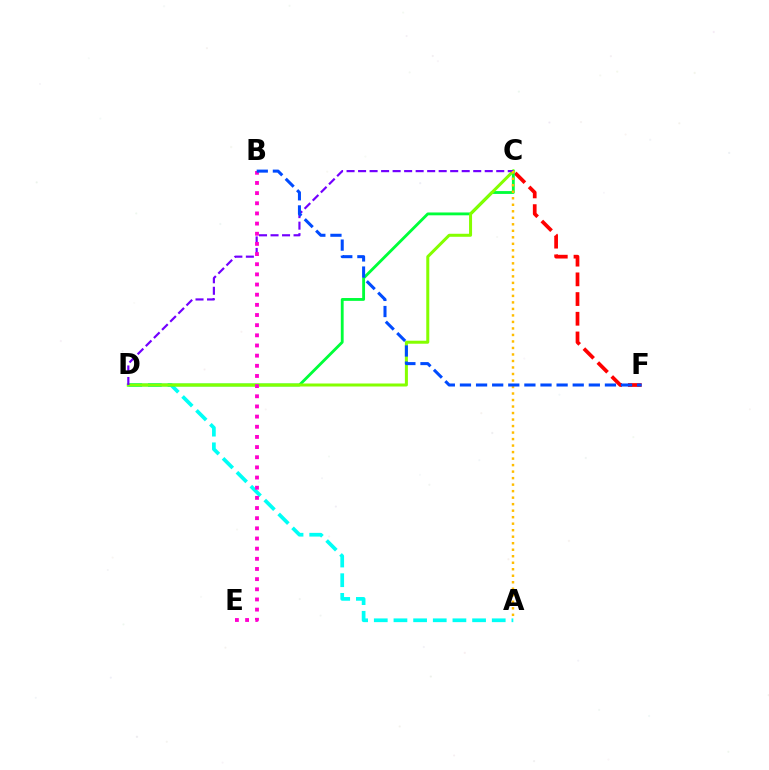{('A', 'D'): [{'color': '#00fff6', 'line_style': 'dashed', 'thickness': 2.67}], ('C', 'F'): [{'color': '#ff0000', 'line_style': 'dashed', 'thickness': 2.68}], ('C', 'D'): [{'color': '#00ff39', 'line_style': 'solid', 'thickness': 2.04}, {'color': '#84ff00', 'line_style': 'solid', 'thickness': 2.17}, {'color': '#7200ff', 'line_style': 'dashed', 'thickness': 1.56}], ('B', 'E'): [{'color': '#ff00cf', 'line_style': 'dotted', 'thickness': 2.76}], ('A', 'C'): [{'color': '#ffbd00', 'line_style': 'dotted', 'thickness': 1.77}], ('B', 'F'): [{'color': '#004bff', 'line_style': 'dashed', 'thickness': 2.19}]}